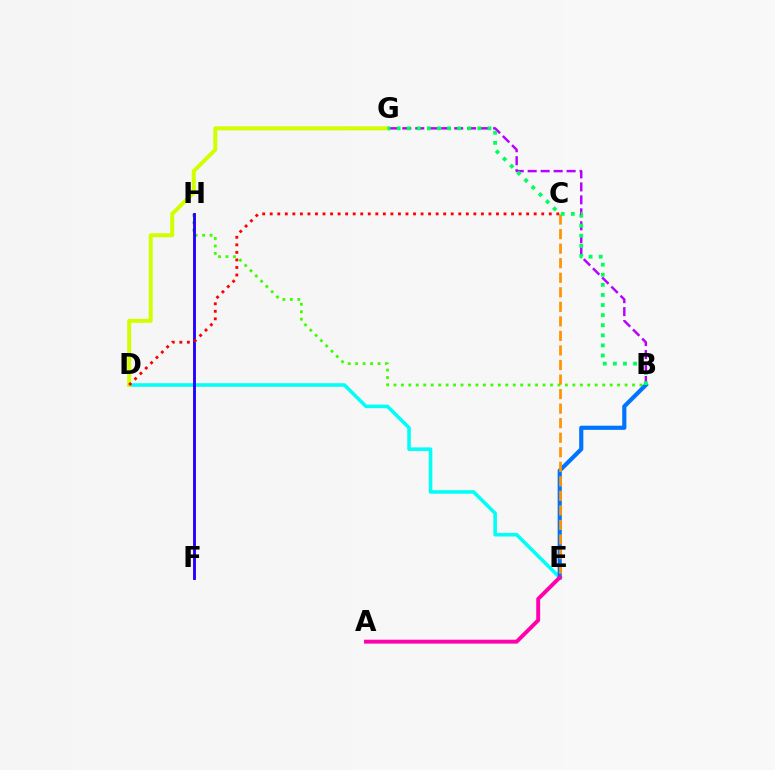{('B', 'H'): [{'color': '#3dff00', 'line_style': 'dotted', 'thickness': 2.03}], ('D', 'E'): [{'color': '#00fff6', 'line_style': 'solid', 'thickness': 2.56}], ('B', 'E'): [{'color': '#0074ff', 'line_style': 'solid', 'thickness': 2.99}], ('B', 'G'): [{'color': '#b900ff', 'line_style': 'dashed', 'thickness': 1.76}, {'color': '#00ff5c', 'line_style': 'dotted', 'thickness': 2.74}], ('C', 'E'): [{'color': '#ff9400', 'line_style': 'dashed', 'thickness': 1.98}], ('A', 'E'): [{'color': '#ff00ac', 'line_style': 'solid', 'thickness': 2.81}], ('D', 'G'): [{'color': '#d1ff00', 'line_style': 'solid', 'thickness': 2.87}], ('F', 'H'): [{'color': '#2500ff', 'line_style': 'solid', 'thickness': 2.07}], ('C', 'D'): [{'color': '#ff0000', 'line_style': 'dotted', 'thickness': 2.05}]}